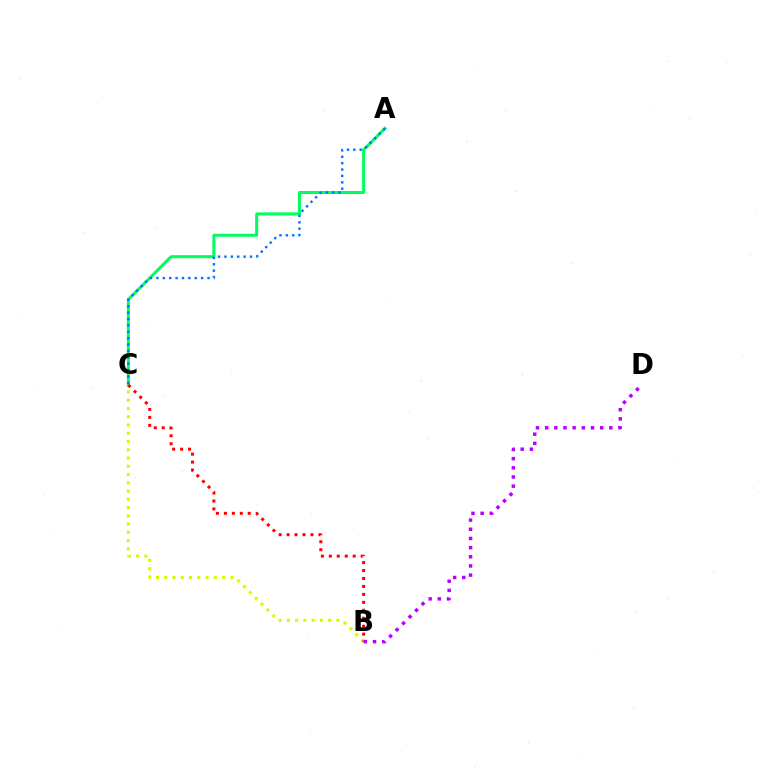{('B', 'C'): [{'color': '#d1ff00', 'line_style': 'dotted', 'thickness': 2.24}, {'color': '#ff0000', 'line_style': 'dotted', 'thickness': 2.16}], ('A', 'C'): [{'color': '#00ff5c', 'line_style': 'solid', 'thickness': 2.17}, {'color': '#0074ff', 'line_style': 'dotted', 'thickness': 1.74}], ('B', 'D'): [{'color': '#b900ff', 'line_style': 'dotted', 'thickness': 2.49}]}